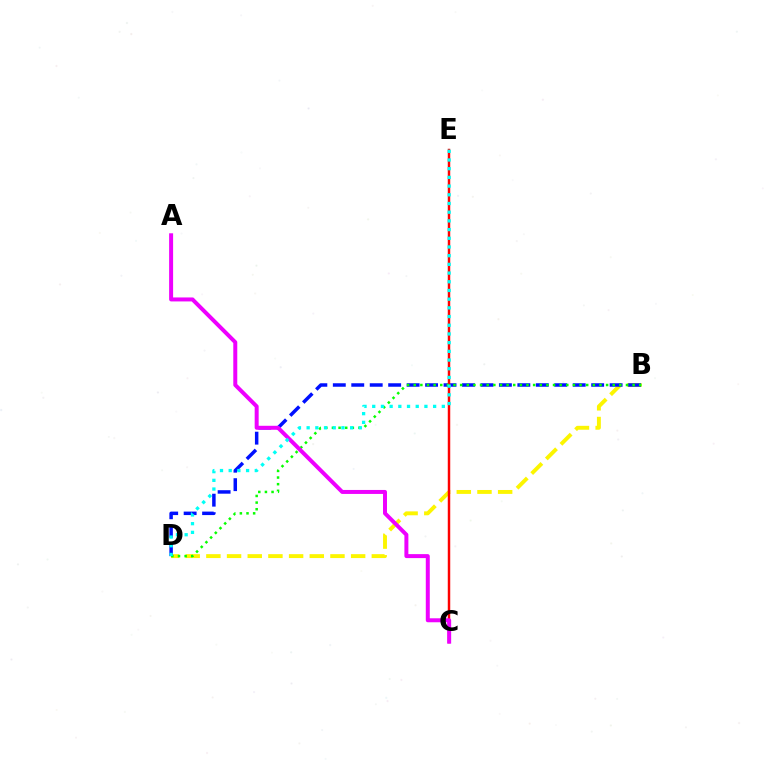{('B', 'D'): [{'color': '#fcf500', 'line_style': 'dashed', 'thickness': 2.81}, {'color': '#0010ff', 'line_style': 'dashed', 'thickness': 2.51}, {'color': '#08ff00', 'line_style': 'dotted', 'thickness': 1.8}], ('C', 'E'): [{'color': '#ff0000', 'line_style': 'solid', 'thickness': 1.78}], ('A', 'C'): [{'color': '#ee00ff', 'line_style': 'solid', 'thickness': 2.87}], ('D', 'E'): [{'color': '#00fff6', 'line_style': 'dotted', 'thickness': 2.36}]}